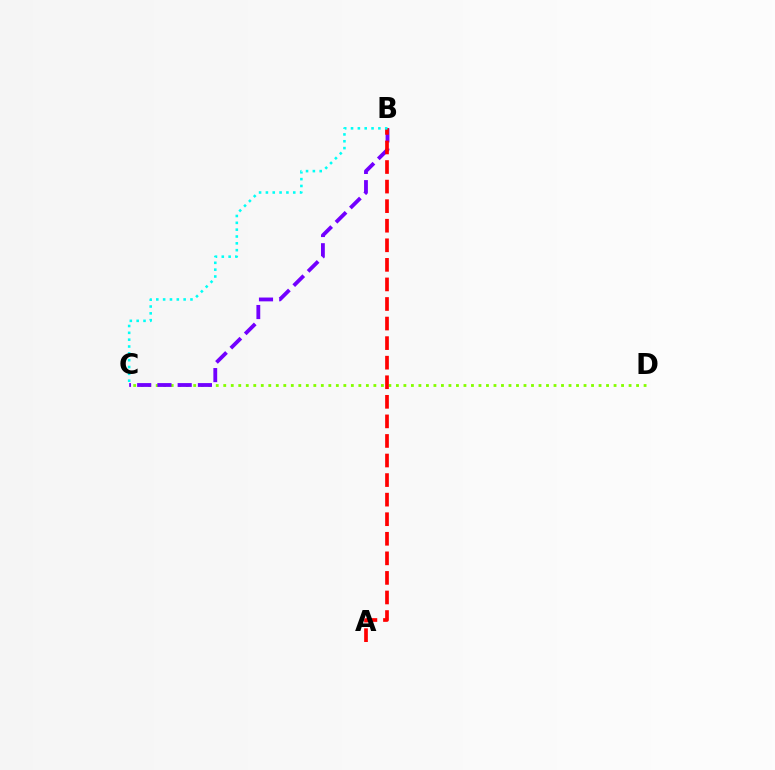{('C', 'D'): [{'color': '#84ff00', 'line_style': 'dotted', 'thickness': 2.04}], ('B', 'C'): [{'color': '#7200ff', 'line_style': 'dashed', 'thickness': 2.75}, {'color': '#00fff6', 'line_style': 'dotted', 'thickness': 1.86}], ('A', 'B'): [{'color': '#ff0000', 'line_style': 'dashed', 'thickness': 2.66}]}